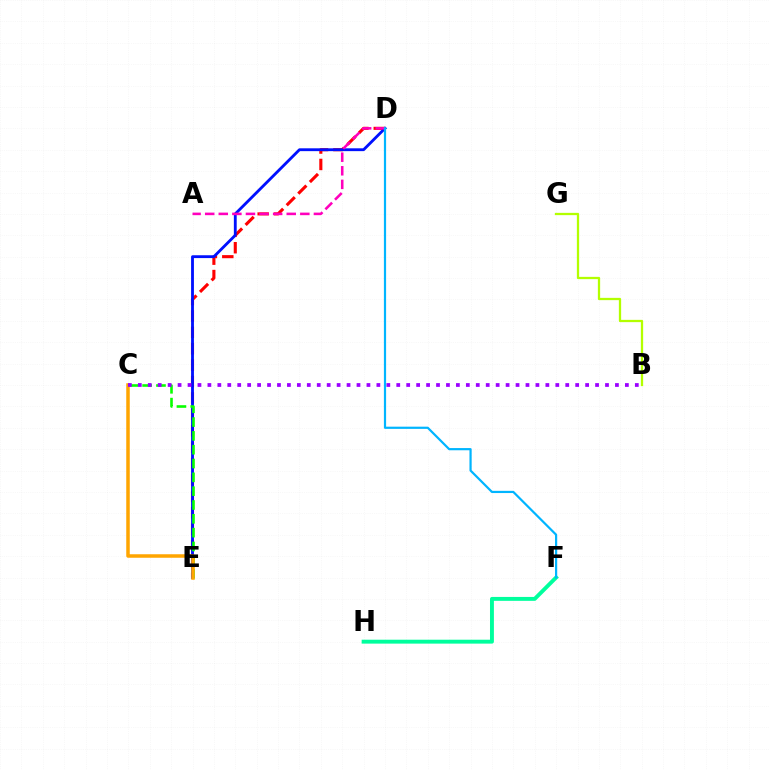{('D', 'E'): [{'color': '#ff0000', 'line_style': 'dashed', 'thickness': 2.23}, {'color': '#0010ff', 'line_style': 'solid', 'thickness': 2.04}], ('C', 'E'): [{'color': '#08ff00', 'line_style': 'dashed', 'thickness': 1.88}, {'color': '#ffa500', 'line_style': 'solid', 'thickness': 2.52}], ('F', 'H'): [{'color': '#00ff9d', 'line_style': 'solid', 'thickness': 2.82}], ('B', 'C'): [{'color': '#9b00ff', 'line_style': 'dotted', 'thickness': 2.7}], ('B', 'G'): [{'color': '#b3ff00', 'line_style': 'solid', 'thickness': 1.64}], ('A', 'D'): [{'color': '#ff00bd', 'line_style': 'dashed', 'thickness': 1.85}], ('D', 'F'): [{'color': '#00b5ff', 'line_style': 'solid', 'thickness': 1.58}]}